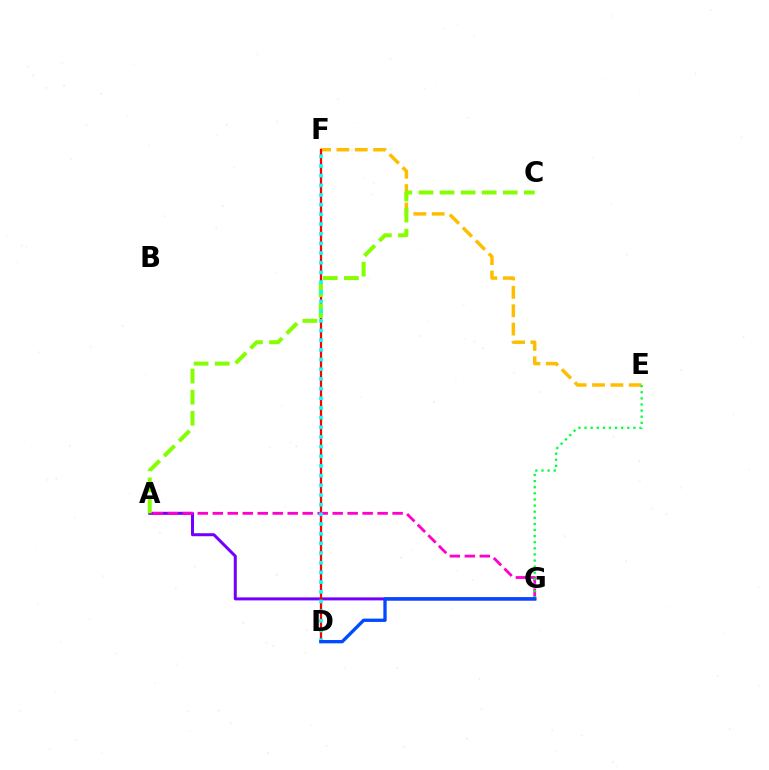{('A', 'G'): [{'color': '#7200ff', 'line_style': 'solid', 'thickness': 2.17}, {'color': '#ff00cf', 'line_style': 'dashed', 'thickness': 2.04}], ('E', 'F'): [{'color': '#ffbd00', 'line_style': 'dashed', 'thickness': 2.5}], ('D', 'F'): [{'color': '#ff0000', 'line_style': 'solid', 'thickness': 1.61}, {'color': '#00fff6', 'line_style': 'dotted', 'thickness': 2.63}], ('A', 'C'): [{'color': '#84ff00', 'line_style': 'dashed', 'thickness': 2.86}], ('E', 'G'): [{'color': '#00ff39', 'line_style': 'dotted', 'thickness': 1.66}], ('D', 'G'): [{'color': '#004bff', 'line_style': 'solid', 'thickness': 2.38}]}